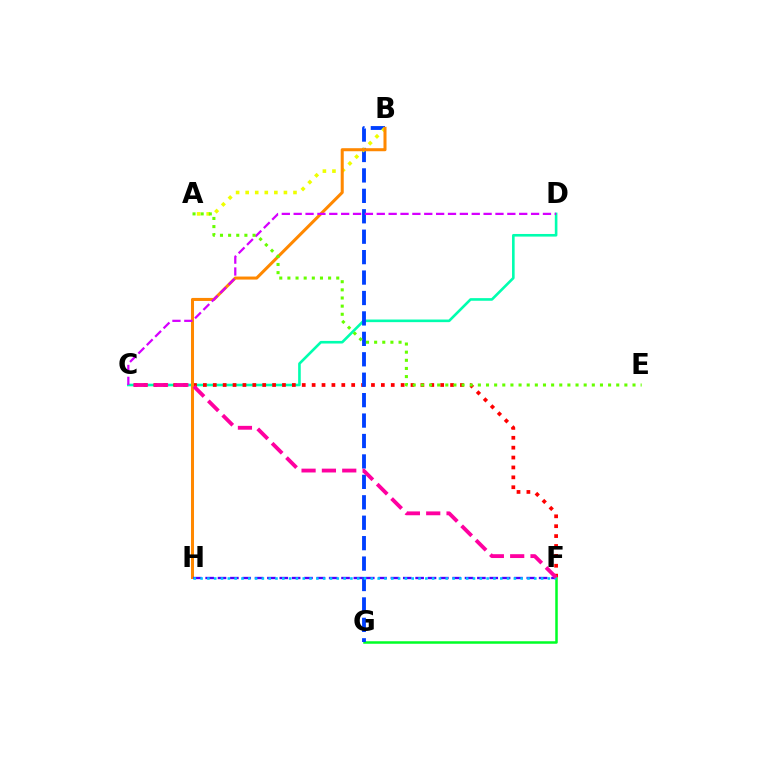{('C', 'D'): [{'color': '#00ffaf', 'line_style': 'solid', 'thickness': 1.88}, {'color': '#d600ff', 'line_style': 'dashed', 'thickness': 1.61}], ('C', 'F'): [{'color': '#ff0000', 'line_style': 'dotted', 'thickness': 2.69}, {'color': '#ff00a0', 'line_style': 'dashed', 'thickness': 2.76}], ('F', 'G'): [{'color': '#00ff27', 'line_style': 'solid', 'thickness': 1.81}], ('B', 'G'): [{'color': '#003fff', 'line_style': 'dashed', 'thickness': 2.78}], ('A', 'B'): [{'color': '#eeff00', 'line_style': 'dotted', 'thickness': 2.6}], ('B', 'H'): [{'color': '#ff8800', 'line_style': 'solid', 'thickness': 2.18}], ('F', 'H'): [{'color': '#4f00ff', 'line_style': 'dashed', 'thickness': 1.68}, {'color': '#00c7ff', 'line_style': 'dotted', 'thickness': 1.85}], ('A', 'E'): [{'color': '#66ff00', 'line_style': 'dotted', 'thickness': 2.21}]}